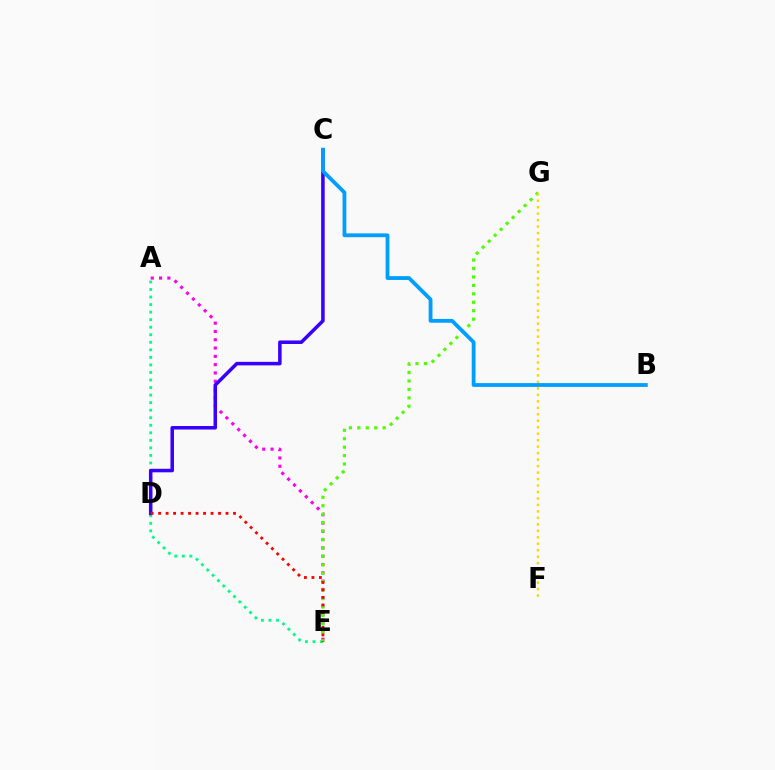{('A', 'E'): [{'color': '#ff00ed', 'line_style': 'dotted', 'thickness': 2.25}, {'color': '#00ff86', 'line_style': 'dotted', 'thickness': 2.05}], ('C', 'D'): [{'color': '#3700ff', 'line_style': 'solid', 'thickness': 2.54}], ('E', 'G'): [{'color': '#4fff00', 'line_style': 'dotted', 'thickness': 2.29}], ('D', 'E'): [{'color': '#ff0000', 'line_style': 'dotted', 'thickness': 2.04}], ('F', 'G'): [{'color': '#ffd500', 'line_style': 'dotted', 'thickness': 1.76}], ('B', 'C'): [{'color': '#009eff', 'line_style': 'solid', 'thickness': 2.74}]}